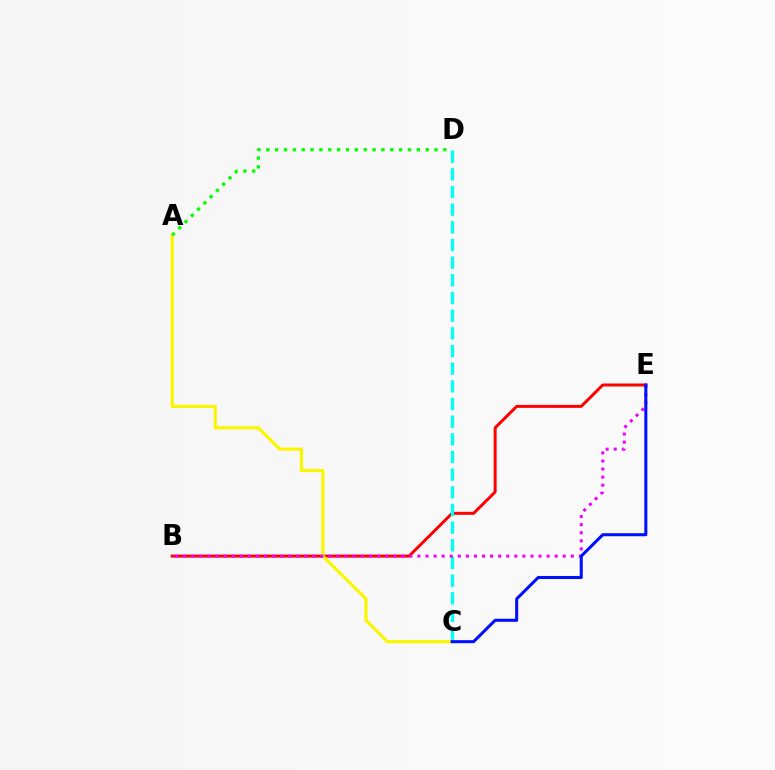{('B', 'E'): [{'color': '#ff0000', 'line_style': 'solid', 'thickness': 2.14}, {'color': '#ee00ff', 'line_style': 'dotted', 'thickness': 2.19}], ('C', 'D'): [{'color': '#00fff6', 'line_style': 'dashed', 'thickness': 2.4}], ('A', 'C'): [{'color': '#fcf500', 'line_style': 'solid', 'thickness': 2.29}], ('A', 'D'): [{'color': '#08ff00', 'line_style': 'dotted', 'thickness': 2.41}], ('C', 'E'): [{'color': '#0010ff', 'line_style': 'solid', 'thickness': 2.19}]}